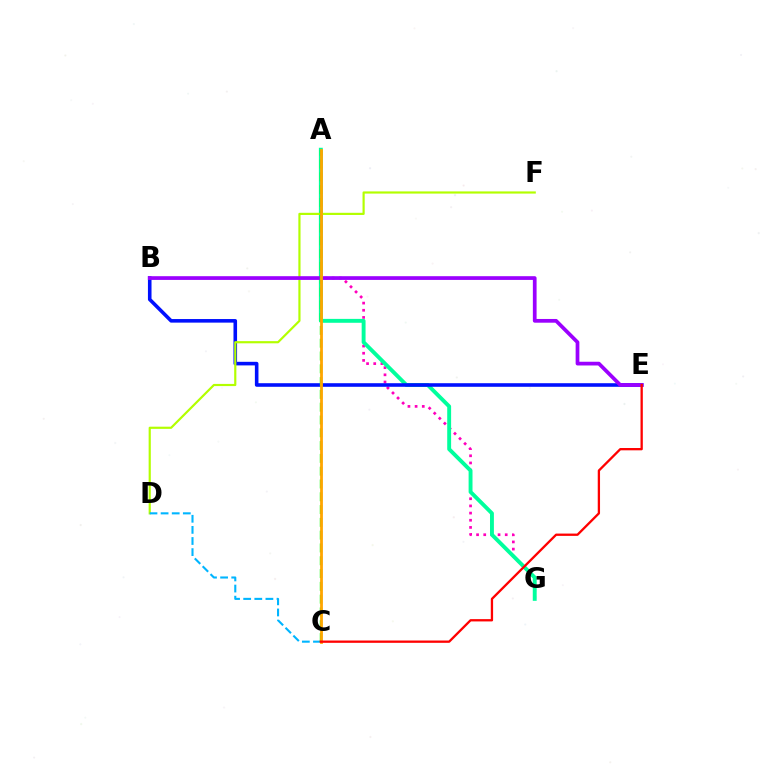{('A', 'G'): [{'color': '#ff00bd', 'line_style': 'dotted', 'thickness': 1.95}, {'color': '#00ff9d', 'line_style': 'solid', 'thickness': 2.81}], ('B', 'E'): [{'color': '#0010ff', 'line_style': 'solid', 'thickness': 2.58}, {'color': '#9b00ff', 'line_style': 'solid', 'thickness': 2.68}], ('D', 'F'): [{'color': '#b3ff00', 'line_style': 'solid', 'thickness': 1.57}], ('C', 'D'): [{'color': '#00b5ff', 'line_style': 'dashed', 'thickness': 1.51}], ('A', 'C'): [{'color': '#08ff00', 'line_style': 'dashed', 'thickness': 1.74}, {'color': '#ffa500', 'line_style': 'solid', 'thickness': 2.01}], ('C', 'E'): [{'color': '#ff0000', 'line_style': 'solid', 'thickness': 1.66}]}